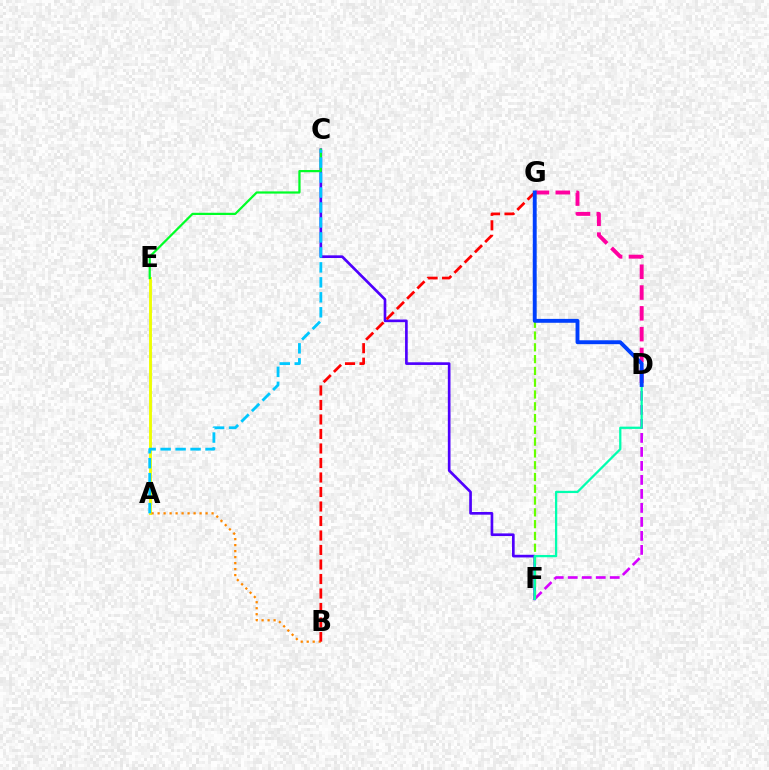{('C', 'F'): [{'color': '#4f00ff', 'line_style': 'solid', 'thickness': 1.92}], ('A', 'E'): [{'color': '#eeff00', 'line_style': 'solid', 'thickness': 2.07}], ('C', 'E'): [{'color': '#00ff27', 'line_style': 'solid', 'thickness': 1.6}], ('A', 'B'): [{'color': '#ff8800', 'line_style': 'dotted', 'thickness': 1.63}], ('D', 'F'): [{'color': '#d600ff', 'line_style': 'dashed', 'thickness': 1.9}, {'color': '#00ffaf', 'line_style': 'solid', 'thickness': 1.63}], ('D', 'G'): [{'color': '#ff00a0', 'line_style': 'dashed', 'thickness': 2.83}, {'color': '#003fff', 'line_style': 'solid', 'thickness': 2.8}], ('F', 'G'): [{'color': '#66ff00', 'line_style': 'dashed', 'thickness': 1.6}], ('B', 'G'): [{'color': '#ff0000', 'line_style': 'dashed', 'thickness': 1.97}], ('A', 'C'): [{'color': '#00c7ff', 'line_style': 'dashed', 'thickness': 2.03}]}